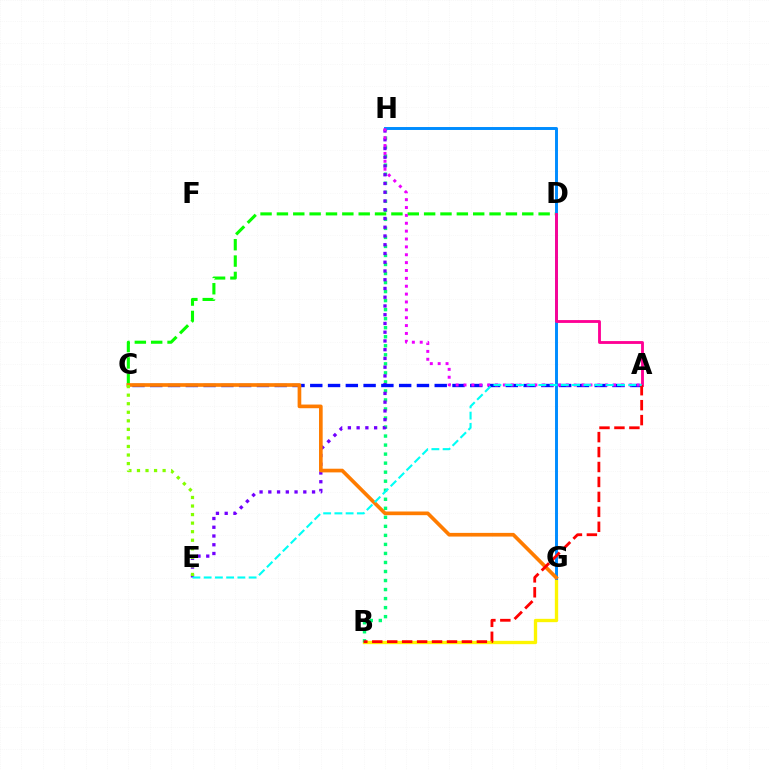{('C', 'D'): [{'color': '#08ff00', 'line_style': 'dashed', 'thickness': 2.22}], ('B', 'G'): [{'color': '#fcf500', 'line_style': 'solid', 'thickness': 2.39}], ('B', 'H'): [{'color': '#00ff74', 'line_style': 'dotted', 'thickness': 2.45}], ('E', 'H'): [{'color': '#7200ff', 'line_style': 'dotted', 'thickness': 2.38}], ('G', 'H'): [{'color': '#008cff', 'line_style': 'solid', 'thickness': 2.12}], ('A', 'C'): [{'color': '#0010ff', 'line_style': 'dashed', 'thickness': 2.42}], ('C', 'G'): [{'color': '#ff7c00', 'line_style': 'solid', 'thickness': 2.64}], ('A', 'H'): [{'color': '#ee00ff', 'line_style': 'dotted', 'thickness': 2.14}], ('A', 'D'): [{'color': '#ff0094', 'line_style': 'solid', 'thickness': 2.05}], ('A', 'B'): [{'color': '#ff0000', 'line_style': 'dashed', 'thickness': 2.03}], ('A', 'E'): [{'color': '#00fff6', 'line_style': 'dashed', 'thickness': 1.53}], ('C', 'E'): [{'color': '#84ff00', 'line_style': 'dotted', 'thickness': 2.32}]}